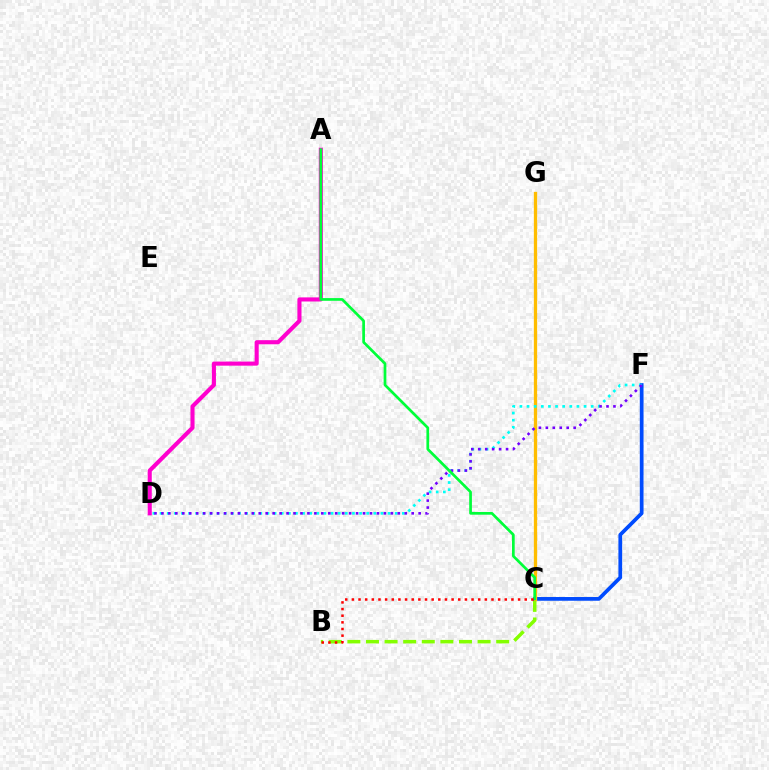{('B', 'C'): [{'color': '#84ff00', 'line_style': 'dashed', 'thickness': 2.53}, {'color': '#ff0000', 'line_style': 'dotted', 'thickness': 1.81}], ('C', 'F'): [{'color': '#004bff', 'line_style': 'solid', 'thickness': 2.68}], ('C', 'G'): [{'color': '#ffbd00', 'line_style': 'solid', 'thickness': 2.37}], ('D', 'F'): [{'color': '#00fff6', 'line_style': 'dotted', 'thickness': 1.94}, {'color': '#7200ff', 'line_style': 'dotted', 'thickness': 1.89}], ('A', 'D'): [{'color': '#ff00cf', 'line_style': 'solid', 'thickness': 2.95}], ('A', 'C'): [{'color': '#00ff39', 'line_style': 'solid', 'thickness': 1.95}]}